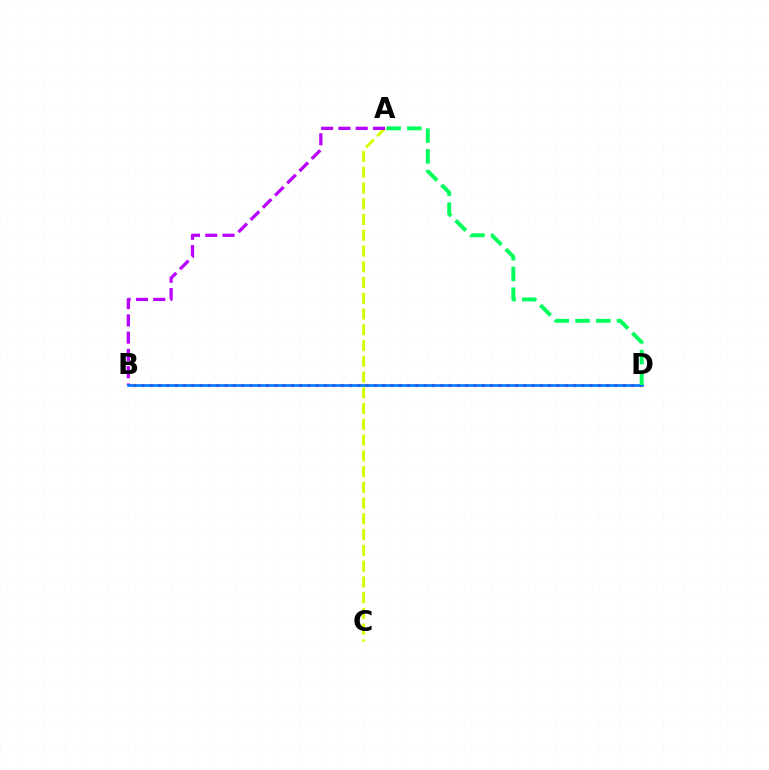{('A', 'C'): [{'color': '#d1ff00', 'line_style': 'dashed', 'thickness': 2.14}], ('B', 'D'): [{'color': '#ff0000', 'line_style': 'dotted', 'thickness': 2.25}, {'color': '#0074ff', 'line_style': 'solid', 'thickness': 1.89}], ('A', 'B'): [{'color': '#b900ff', 'line_style': 'dashed', 'thickness': 2.35}], ('A', 'D'): [{'color': '#00ff5c', 'line_style': 'dashed', 'thickness': 2.81}]}